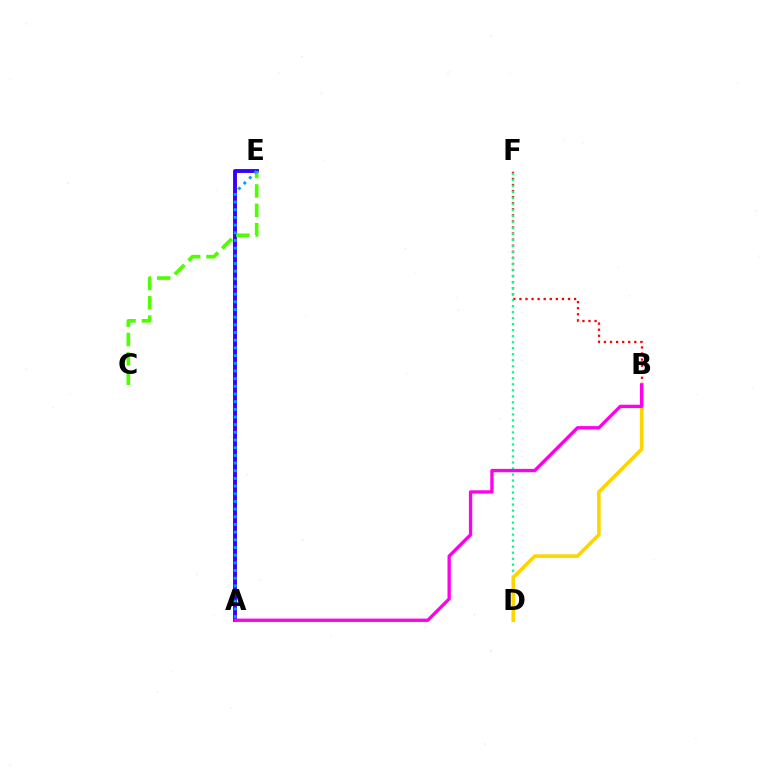{('B', 'F'): [{'color': '#ff0000', 'line_style': 'dotted', 'thickness': 1.65}], ('D', 'F'): [{'color': '#00ff86', 'line_style': 'dotted', 'thickness': 1.63}], ('B', 'D'): [{'color': '#ffd500', 'line_style': 'solid', 'thickness': 2.6}], ('A', 'E'): [{'color': '#3700ff', 'line_style': 'solid', 'thickness': 2.8}, {'color': '#009eff', 'line_style': 'dotted', 'thickness': 2.09}], ('C', 'E'): [{'color': '#4fff00', 'line_style': 'dashed', 'thickness': 2.63}], ('A', 'B'): [{'color': '#ff00ed', 'line_style': 'solid', 'thickness': 2.4}]}